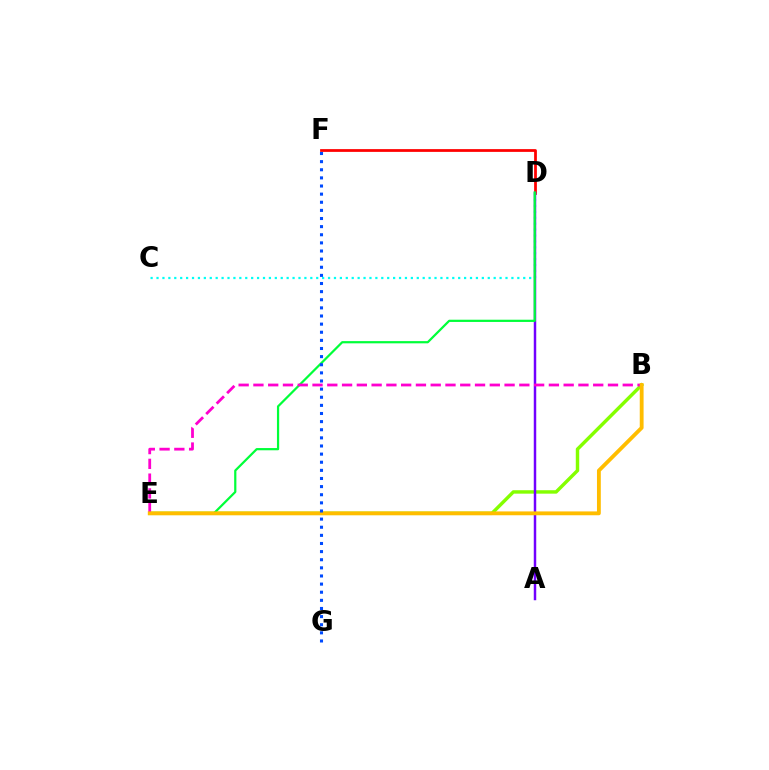{('B', 'E'): [{'color': '#84ff00', 'line_style': 'solid', 'thickness': 2.47}, {'color': '#ff00cf', 'line_style': 'dashed', 'thickness': 2.01}, {'color': '#ffbd00', 'line_style': 'solid', 'thickness': 2.76}], ('D', 'F'): [{'color': '#ff0000', 'line_style': 'solid', 'thickness': 1.99}], ('C', 'D'): [{'color': '#00fff6', 'line_style': 'dotted', 'thickness': 1.61}], ('A', 'D'): [{'color': '#7200ff', 'line_style': 'solid', 'thickness': 1.78}], ('D', 'E'): [{'color': '#00ff39', 'line_style': 'solid', 'thickness': 1.6}], ('F', 'G'): [{'color': '#004bff', 'line_style': 'dotted', 'thickness': 2.21}]}